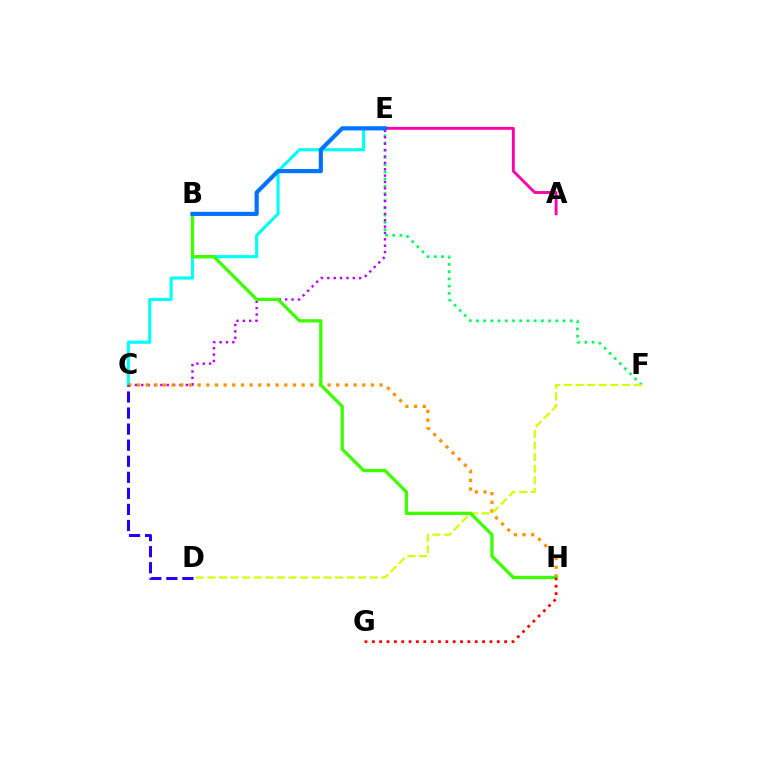{('C', 'E'): [{'color': '#00fff6', 'line_style': 'solid', 'thickness': 2.24}, {'color': '#b900ff', 'line_style': 'dotted', 'thickness': 1.73}], ('E', 'F'): [{'color': '#00ff5c', 'line_style': 'dotted', 'thickness': 1.96}], ('A', 'E'): [{'color': '#ff00ac', 'line_style': 'solid', 'thickness': 2.07}], ('C', 'H'): [{'color': '#ff9400', 'line_style': 'dotted', 'thickness': 2.35}], ('C', 'D'): [{'color': '#2500ff', 'line_style': 'dashed', 'thickness': 2.18}], ('D', 'F'): [{'color': '#d1ff00', 'line_style': 'dashed', 'thickness': 1.58}], ('B', 'H'): [{'color': '#3dff00', 'line_style': 'solid', 'thickness': 2.38}], ('B', 'E'): [{'color': '#0074ff', 'line_style': 'solid', 'thickness': 2.99}], ('G', 'H'): [{'color': '#ff0000', 'line_style': 'dotted', 'thickness': 2.0}]}